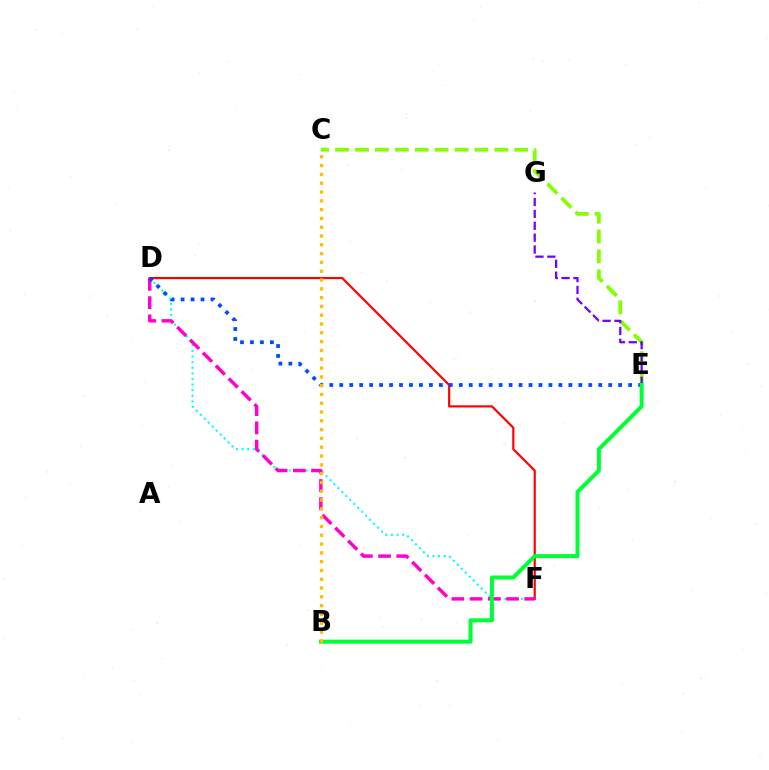{('D', 'F'): [{'color': '#00fff6', 'line_style': 'dotted', 'thickness': 1.52}, {'color': '#ff0000', 'line_style': 'solid', 'thickness': 1.57}, {'color': '#ff00cf', 'line_style': 'dashed', 'thickness': 2.47}], ('C', 'E'): [{'color': '#84ff00', 'line_style': 'dashed', 'thickness': 2.7}], ('D', 'E'): [{'color': '#004bff', 'line_style': 'dotted', 'thickness': 2.71}], ('E', 'G'): [{'color': '#7200ff', 'line_style': 'dashed', 'thickness': 1.61}], ('B', 'E'): [{'color': '#00ff39', 'line_style': 'solid', 'thickness': 2.88}], ('B', 'C'): [{'color': '#ffbd00', 'line_style': 'dotted', 'thickness': 2.39}]}